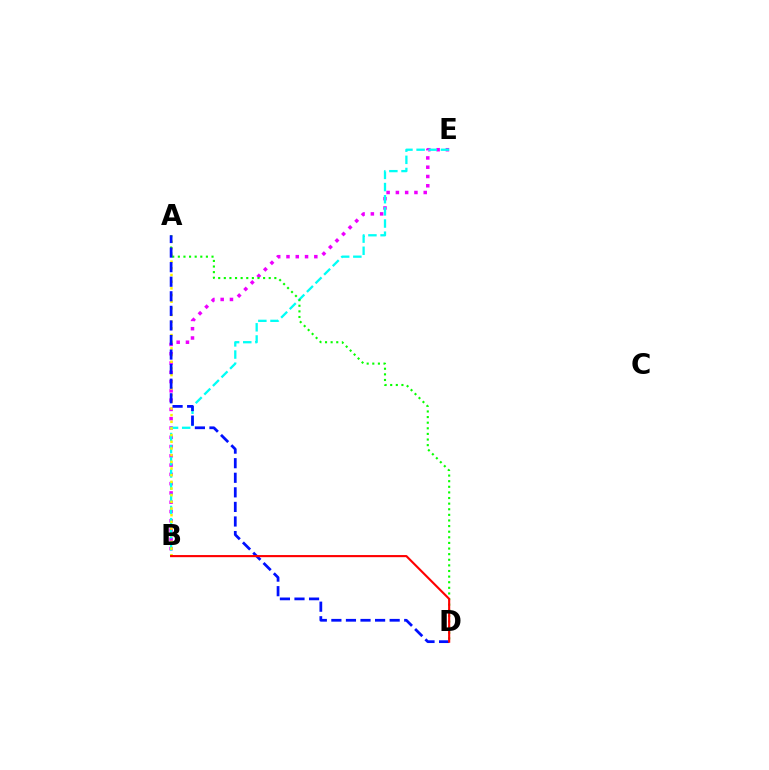{('B', 'E'): [{'color': '#ee00ff', 'line_style': 'dotted', 'thickness': 2.52}, {'color': '#00fff6', 'line_style': 'dashed', 'thickness': 1.65}], ('A', 'B'): [{'color': '#fcf500', 'line_style': 'dotted', 'thickness': 1.81}], ('A', 'D'): [{'color': '#08ff00', 'line_style': 'dotted', 'thickness': 1.53}, {'color': '#0010ff', 'line_style': 'dashed', 'thickness': 1.98}], ('B', 'D'): [{'color': '#ff0000', 'line_style': 'solid', 'thickness': 1.53}]}